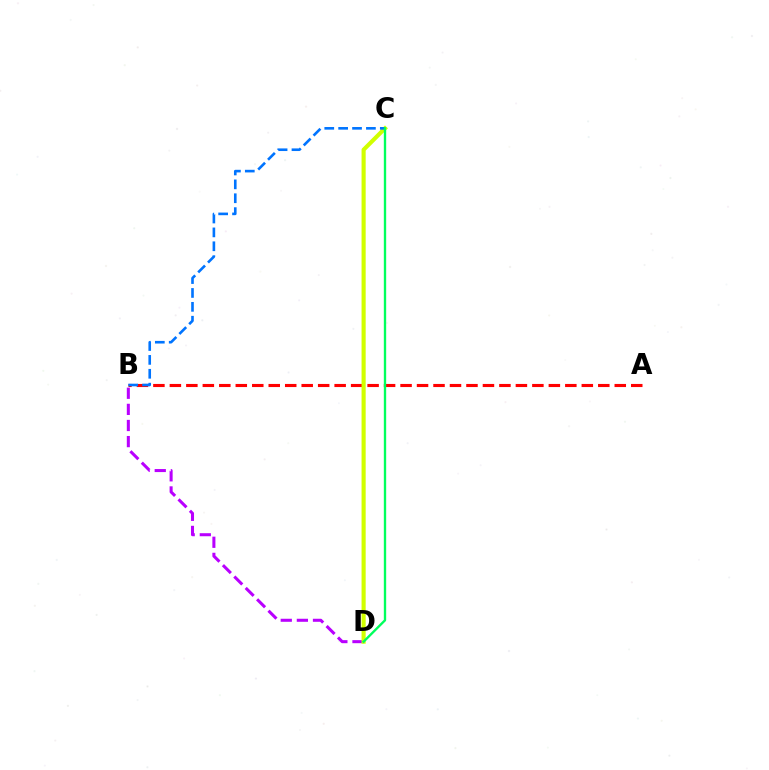{('B', 'D'): [{'color': '#b900ff', 'line_style': 'dashed', 'thickness': 2.19}], ('A', 'B'): [{'color': '#ff0000', 'line_style': 'dashed', 'thickness': 2.24}], ('C', 'D'): [{'color': '#d1ff00', 'line_style': 'solid', 'thickness': 2.97}, {'color': '#00ff5c', 'line_style': 'solid', 'thickness': 1.69}], ('B', 'C'): [{'color': '#0074ff', 'line_style': 'dashed', 'thickness': 1.89}]}